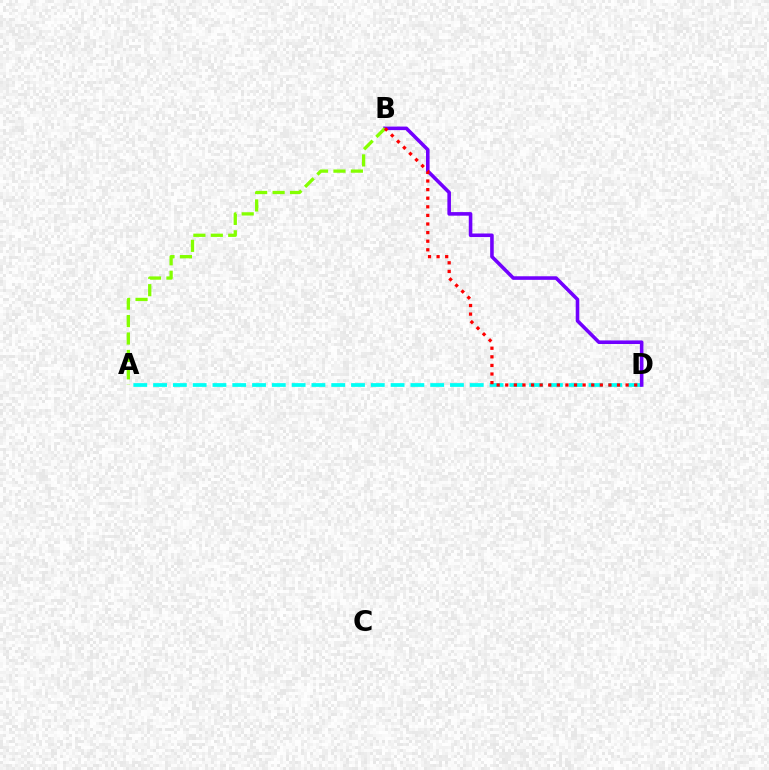{('A', 'D'): [{'color': '#00fff6', 'line_style': 'dashed', 'thickness': 2.69}], ('B', 'D'): [{'color': '#7200ff', 'line_style': 'solid', 'thickness': 2.57}, {'color': '#ff0000', 'line_style': 'dotted', 'thickness': 2.34}], ('A', 'B'): [{'color': '#84ff00', 'line_style': 'dashed', 'thickness': 2.37}]}